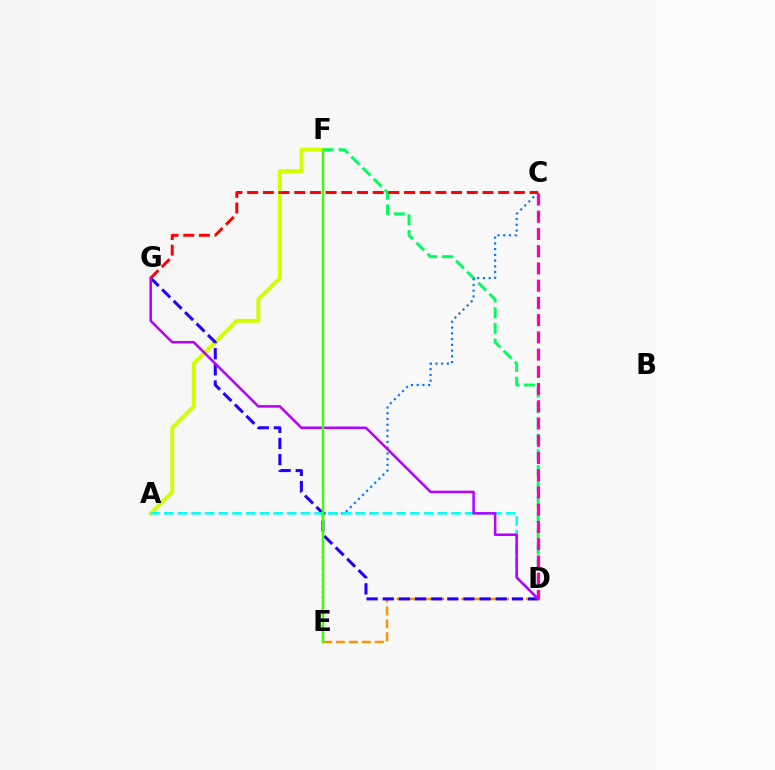{('A', 'F'): [{'color': '#d1ff00', 'line_style': 'solid', 'thickness': 2.84}], ('D', 'F'): [{'color': '#00ff5c', 'line_style': 'dashed', 'thickness': 2.13}], ('C', 'E'): [{'color': '#0074ff', 'line_style': 'dotted', 'thickness': 1.56}], ('D', 'E'): [{'color': '#ff9400', 'line_style': 'dashed', 'thickness': 1.76}], ('D', 'G'): [{'color': '#2500ff', 'line_style': 'dashed', 'thickness': 2.19}, {'color': '#b900ff', 'line_style': 'solid', 'thickness': 1.82}], ('A', 'D'): [{'color': '#00fff6', 'line_style': 'dashed', 'thickness': 1.86}], ('C', 'D'): [{'color': '#ff00ac', 'line_style': 'dashed', 'thickness': 2.34}], ('C', 'G'): [{'color': '#ff0000', 'line_style': 'dashed', 'thickness': 2.13}], ('E', 'F'): [{'color': '#3dff00', 'line_style': 'solid', 'thickness': 1.74}]}